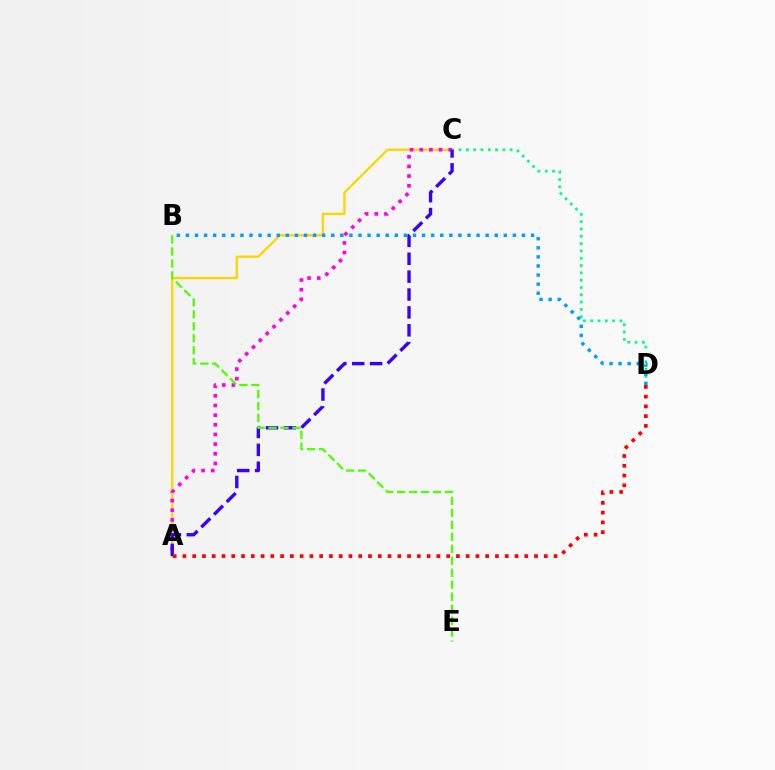{('C', 'D'): [{'color': '#00ff86', 'line_style': 'dotted', 'thickness': 1.99}], ('A', 'C'): [{'color': '#ffd500', 'line_style': 'solid', 'thickness': 1.68}, {'color': '#ff00ed', 'line_style': 'dotted', 'thickness': 2.62}, {'color': '#3700ff', 'line_style': 'dashed', 'thickness': 2.43}], ('B', 'D'): [{'color': '#009eff', 'line_style': 'dotted', 'thickness': 2.47}], ('A', 'D'): [{'color': '#ff0000', 'line_style': 'dotted', 'thickness': 2.65}], ('B', 'E'): [{'color': '#4fff00', 'line_style': 'dashed', 'thickness': 1.63}]}